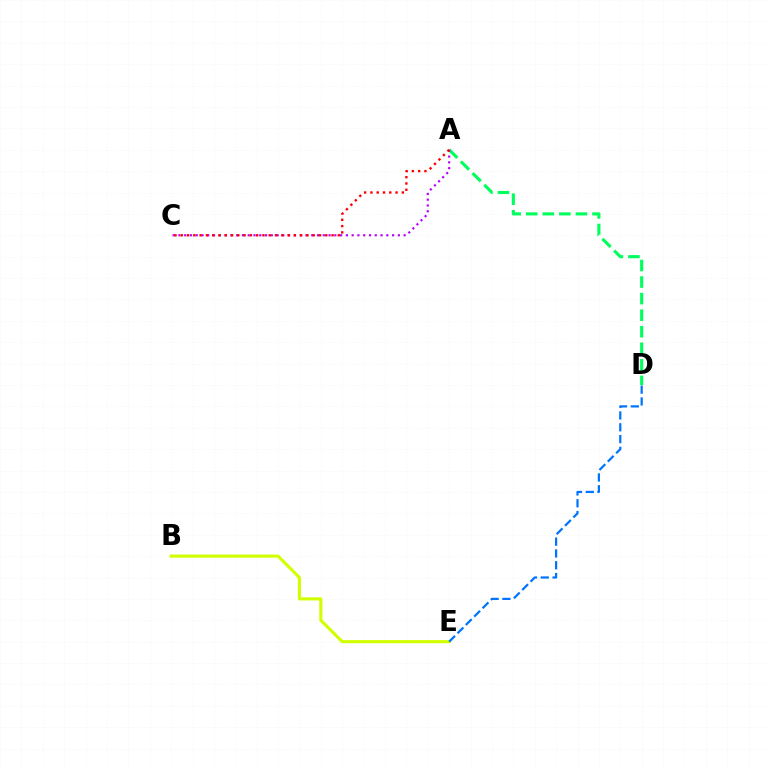{('A', 'D'): [{'color': '#00ff5c', 'line_style': 'dashed', 'thickness': 2.25}], ('A', 'C'): [{'color': '#b900ff', 'line_style': 'dotted', 'thickness': 1.57}, {'color': '#ff0000', 'line_style': 'dotted', 'thickness': 1.71}], ('B', 'E'): [{'color': '#d1ff00', 'line_style': 'solid', 'thickness': 2.24}], ('D', 'E'): [{'color': '#0074ff', 'line_style': 'dashed', 'thickness': 1.6}]}